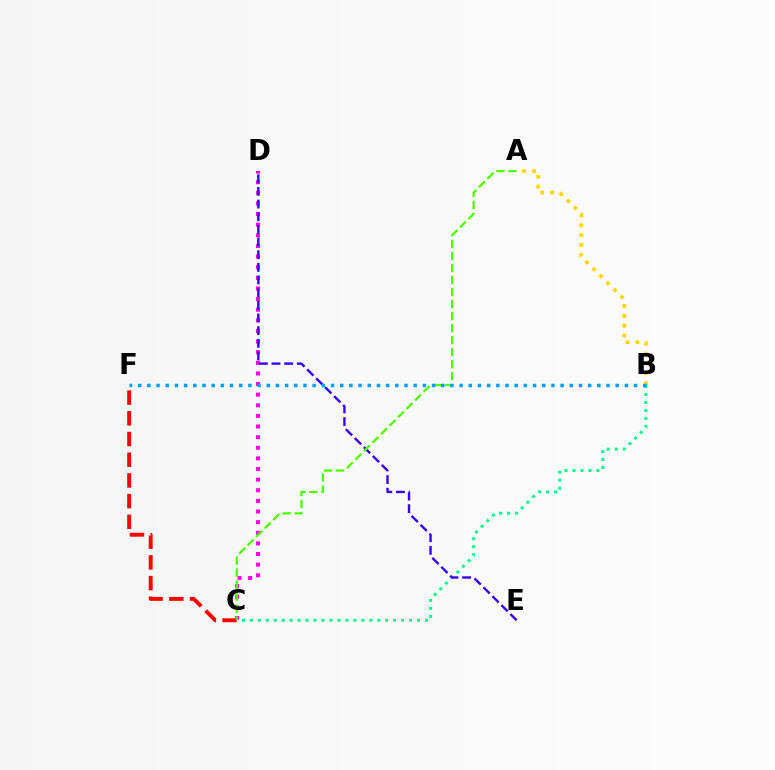{('B', 'C'): [{'color': '#00ff86', 'line_style': 'dotted', 'thickness': 2.16}], ('C', 'D'): [{'color': '#ff00ed', 'line_style': 'dotted', 'thickness': 2.89}], ('D', 'E'): [{'color': '#3700ff', 'line_style': 'dashed', 'thickness': 1.72}], ('C', 'F'): [{'color': '#ff0000', 'line_style': 'dashed', 'thickness': 2.81}], ('A', 'B'): [{'color': '#ffd500', 'line_style': 'dotted', 'thickness': 2.68}], ('A', 'C'): [{'color': '#4fff00', 'line_style': 'dashed', 'thickness': 1.63}], ('B', 'F'): [{'color': '#009eff', 'line_style': 'dotted', 'thickness': 2.5}]}